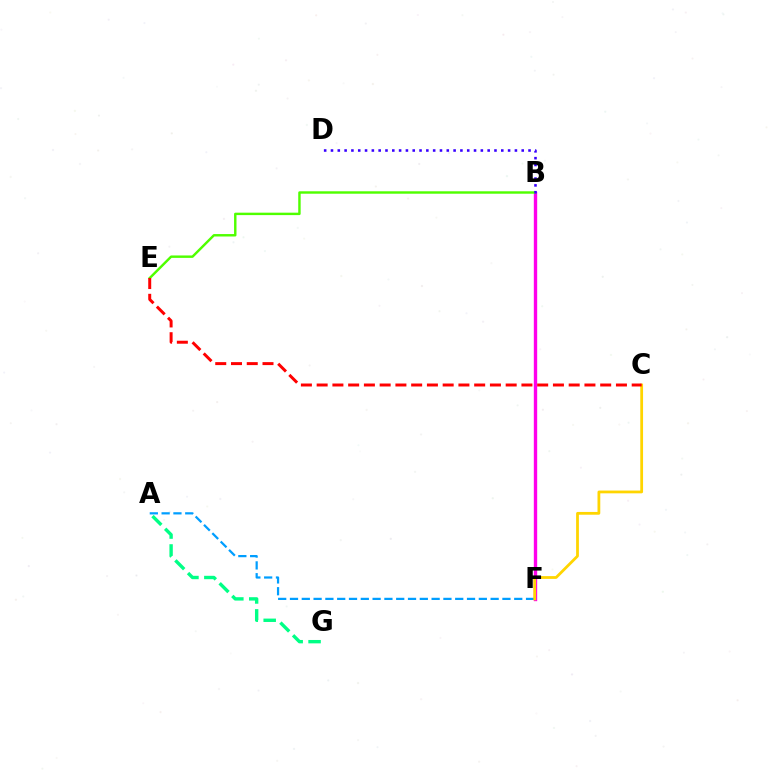{('A', 'G'): [{'color': '#00ff86', 'line_style': 'dashed', 'thickness': 2.43}], ('B', 'F'): [{'color': '#ff00ed', 'line_style': 'solid', 'thickness': 2.42}], ('A', 'F'): [{'color': '#009eff', 'line_style': 'dashed', 'thickness': 1.6}], ('B', 'E'): [{'color': '#4fff00', 'line_style': 'solid', 'thickness': 1.75}], ('C', 'F'): [{'color': '#ffd500', 'line_style': 'solid', 'thickness': 2.0}], ('B', 'D'): [{'color': '#3700ff', 'line_style': 'dotted', 'thickness': 1.85}], ('C', 'E'): [{'color': '#ff0000', 'line_style': 'dashed', 'thickness': 2.14}]}